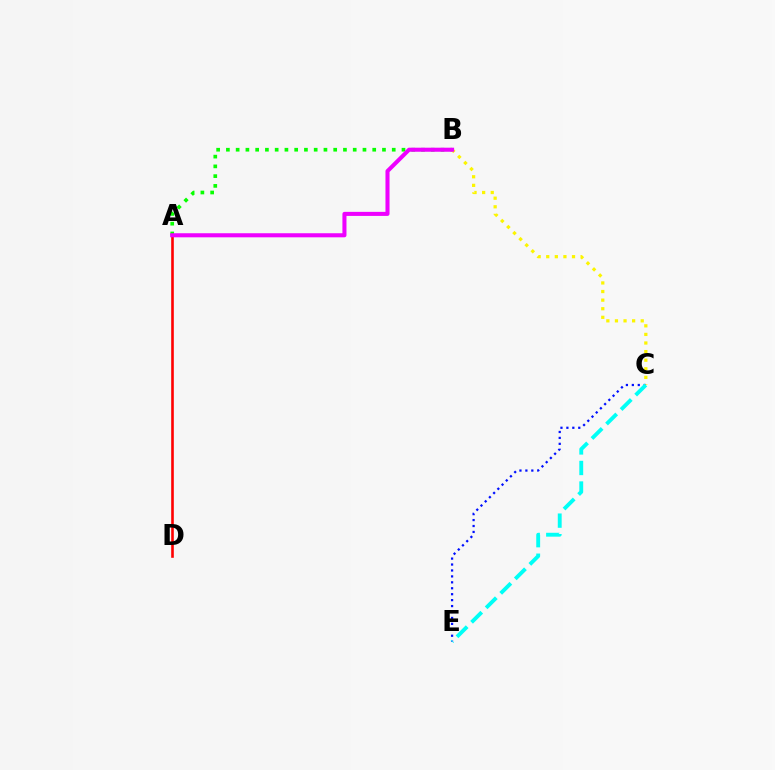{('A', 'B'): [{'color': '#08ff00', 'line_style': 'dotted', 'thickness': 2.65}, {'color': '#ee00ff', 'line_style': 'solid', 'thickness': 2.92}], ('A', 'D'): [{'color': '#ff0000', 'line_style': 'solid', 'thickness': 1.88}], ('C', 'E'): [{'color': '#0010ff', 'line_style': 'dotted', 'thickness': 1.61}, {'color': '#00fff6', 'line_style': 'dashed', 'thickness': 2.79}], ('B', 'C'): [{'color': '#fcf500', 'line_style': 'dotted', 'thickness': 2.33}]}